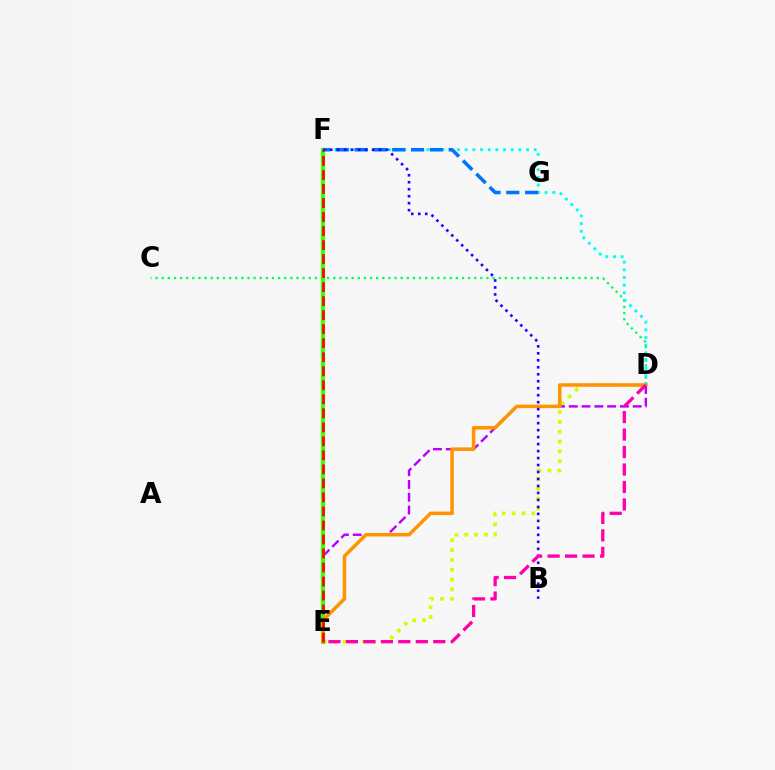{('C', 'D'): [{'color': '#00ff5c', 'line_style': 'dotted', 'thickness': 1.67}], ('D', 'E'): [{'color': '#d1ff00', 'line_style': 'dotted', 'thickness': 2.67}, {'color': '#b900ff', 'line_style': 'dashed', 'thickness': 1.74}, {'color': '#ff9400', 'line_style': 'solid', 'thickness': 2.54}, {'color': '#ff00ac', 'line_style': 'dashed', 'thickness': 2.37}], ('D', 'F'): [{'color': '#00fff6', 'line_style': 'dotted', 'thickness': 2.08}], ('F', 'G'): [{'color': '#0074ff', 'line_style': 'dashed', 'thickness': 2.56}], ('E', 'F'): [{'color': '#3dff00', 'line_style': 'solid', 'thickness': 2.97}, {'color': '#ff0000', 'line_style': 'dashed', 'thickness': 1.9}], ('B', 'F'): [{'color': '#2500ff', 'line_style': 'dotted', 'thickness': 1.9}]}